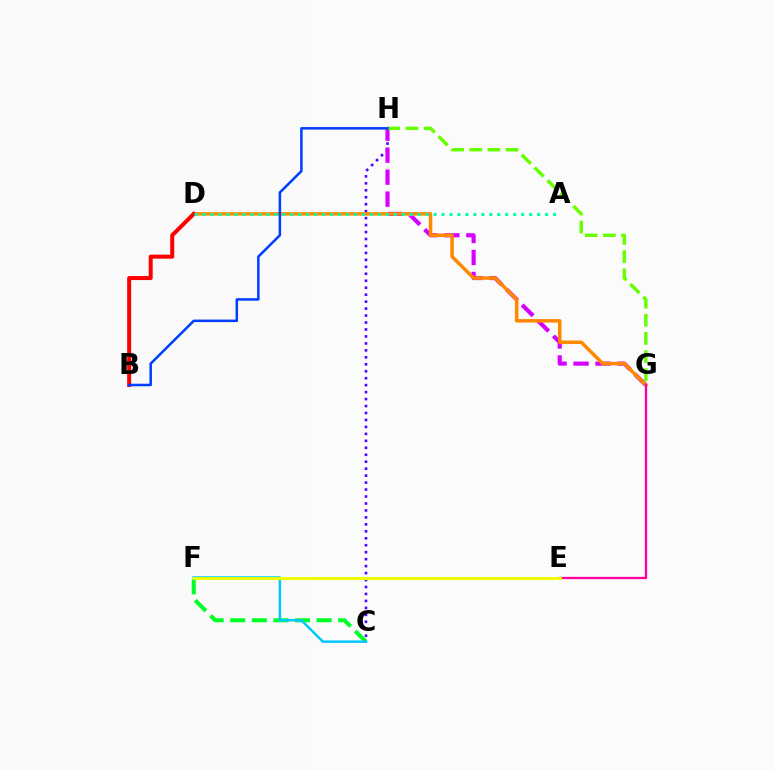{('C', 'F'): [{'color': '#00ff27', 'line_style': 'dashed', 'thickness': 2.93}, {'color': '#00c7ff', 'line_style': 'solid', 'thickness': 1.78}], ('C', 'H'): [{'color': '#4f00ff', 'line_style': 'dotted', 'thickness': 1.89}], ('G', 'H'): [{'color': '#d600ff', 'line_style': 'dashed', 'thickness': 2.99}, {'color': '#66ff00', 'line_style': 'dashed', 'thickness': 2.47}], ('D', 'G'): [{'color': '#ff8800', 'line_style': 'solid', 'thickness': 2.51}], ('B', 'D'): [{'color': '#ff0000', 'line_style': 'solid', 'thickness': 2.88}], ('A', 'D'): [{'color': '#00ffaf', 'line_style': 'dotted', 'thickness': 2.16}], ('B', 'H'): [{'color': '#003fff', 'line_style': 'solid', 'thickness': 1.82}], ('E', 'G'): [{'color': '#ff00a0', 'line_style': 'solid', 'thickness': 1.66}], ('E', 'F'): [{'color': '#eeff00', 'line_style': 'solid', 'thickness': 2.1}]}